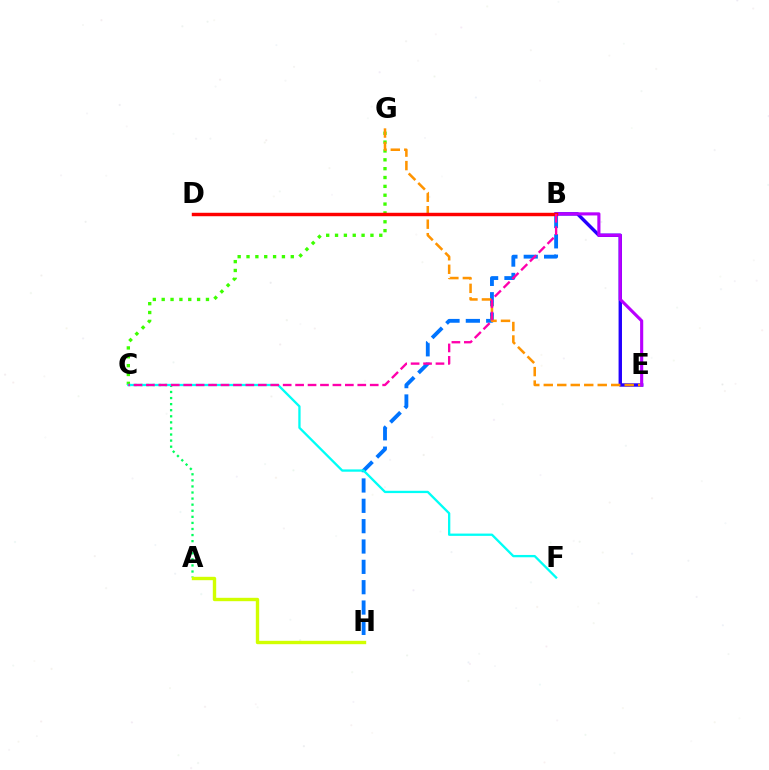{('B', 'E'): [{'color': '#2500ff', 'line_style': 'solid', 'thickness': 2.46}, {'color': '#b900ff', 'line_style': 'solid', 'thickness': 2.25}], ('A', 'C'): [{'color': '#00ff5c', 'line_style': 'dotted', 'thickness': 1.65}], ('B', 'H'): [{'color': '#0074ff', 'line_style': 'dashed', 'thickness': 2.76}], ('C', 'G'): [{'color': '#3dff00', 'line_style': 'dotted', 'thickness': 2.41}], ('E', 'G'): [{'color': '#ff9400', 'line_style': 'dashed', 'thickness': 1.83}], ('A', 'H'): [{'color': '#d1ff00', 'line_style': 'solid', 'thickness': 2.43}], ('C', 'F'): [{'color': '#00fff6', 'line_style': 'solid', 'thickness': 1.66}], ('B', 'D'): [{'color': '#ff0000', 'line_style': 'solid', 'thickness': 2.48}], ('B', 'C'): [{'color': '#ff00ac', 'line_style': 'dashed', 'thickness': 1.69}]}